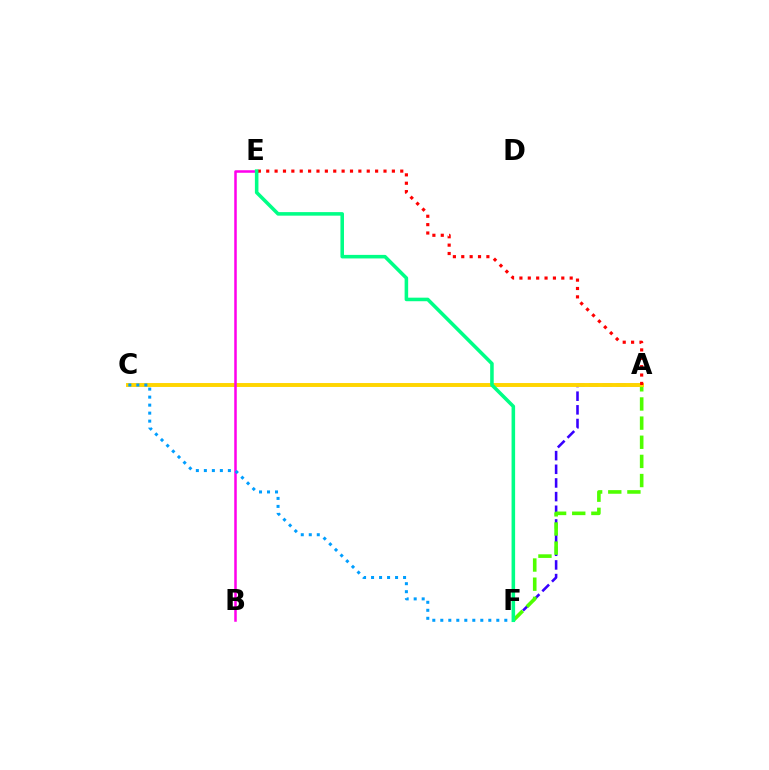{('A', 'F'): [{'color': '#3700ff', 'line_style': 'dashed', 'thickness': 1.86}, {'color': '#4fff00', 'line_style': 'dashed', 'thickness': 2.6}], ('A', 'C'): [{'color': '#ffd500', 'line_style': 'solid', 'thickness': 2.82}], ('B', 'E'): [{'color': '#ff00ed', 'line_style': 'solid', 'thickness': 1.82}], ('A', 'E'): [{'color': '#ff0000', 'line_style': 'dotted', 'thickness': 2.28}], ('C', 'F'): [{'color': '#009eff', 'line_style': 'dotted', 'thickness': 2.17}], ('E', 'F'): [{'color': '#00ff86', 'line_style': 'solid', 'thickness': 2.56}]}